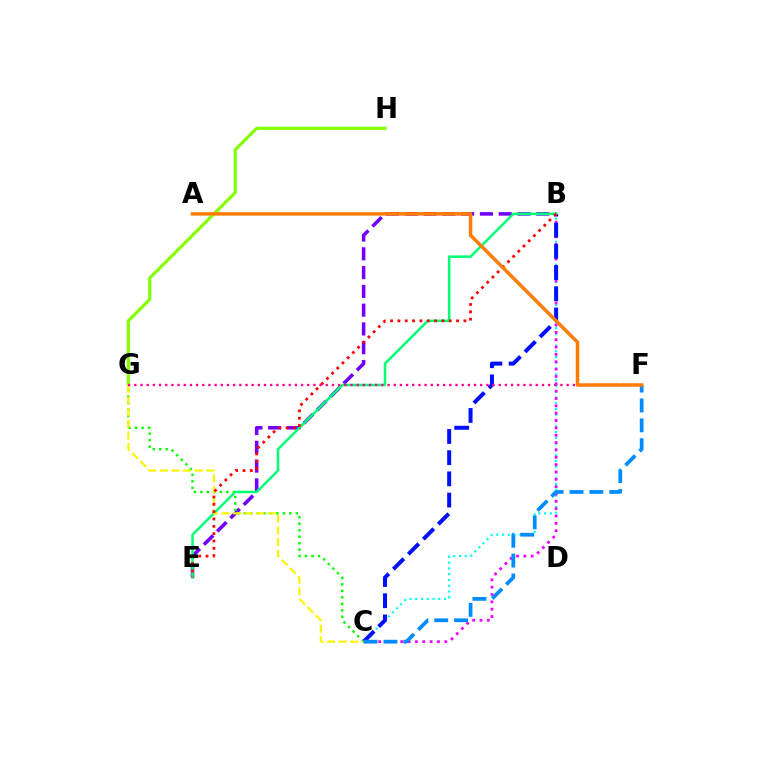{('B', 'E'): [{'color': '#7200ff', 'line_style': 'dashed', 'thickness': 2.55}, {'color': '#00ff74', 'line_style': 'solid', 'thickness': 1.82}, {'color': '#ff0000', 'line_style': 'dotted', 'thickness': 1.99}], ('B', 'C'): [{'color': '#00fff6', 'line_style': 'dotted', 'thickness': 1.57}, {'color': '#ee00ff', 'line_style': 'dotted', 'thickness': 2.0}, {'color': '#0010ff', 'line_style': 'dashed', 'thickness': 2.88}], ('G', 'H'): [{'color': '#84ff00', 'line_style': 'solid', 'thickness': 2.26}], ('C', 'G'): [{'color': '#08ff00', 'line_style': 'dotted', 'thickness': 1.76}, {'color': '#fcf500', 'line_style': 'dashed', 'thickness': 1.58}], ('C', 'F'): [{'color': '#008cff', 'line_style': 'dashed', 'thickness': 2.7}], ('F', 'G'): [{'color': '#ff0094', 'line_style': 'dotted', 'thickness': 1.68}], ('A', 'F'): [{'color': '#ff7c00', 'line_style': 'solid', 'thickness': 2.5}]}